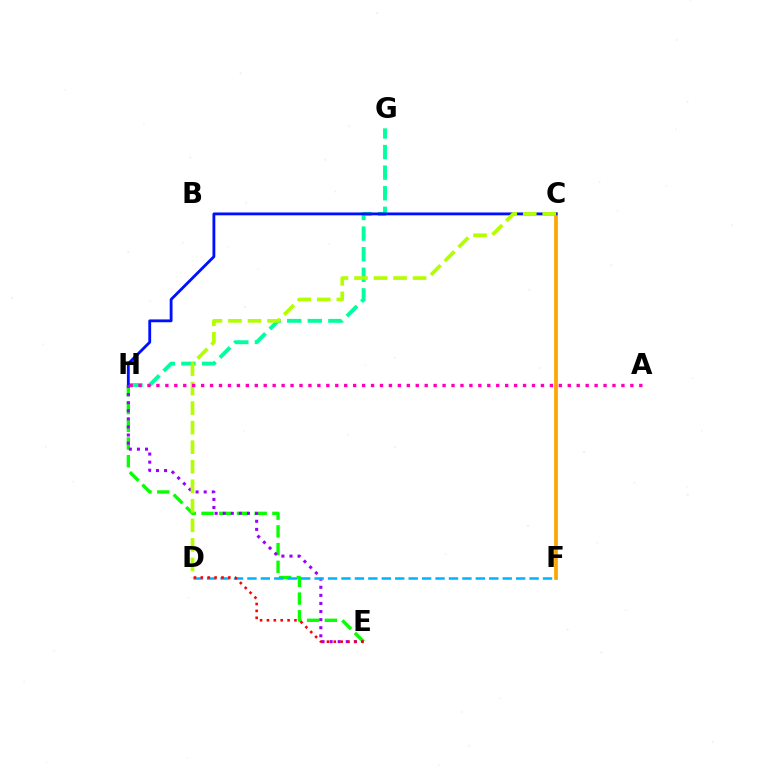{('G', 'H'): [{'color': '#00ff9d', 'line_style': 'dashed', 'thickness': 2.8}], ('C', 'F'): [{'color': '#ffa500', 'line_style': 'solid', 'thickness': 2.68}], ('E', 'H'): [{'color': '#08ff00', 'line_style': 'dashed', 'thickness': 2.41}, {'color': '#9b00ff', 'line_style': 'dotted', 'thickness': 2.2}], ('C', 'H'): [{'color': '#0010ff', 'line_style': 'solid', 'thickness': 2.04}], ('C', 'D'): [{'color': '#b3ff00', 'line_style': 'dashed', 'thickness': 2.65}], ('D', 'F'): [{'color': '#00b5ff', 'line_style': 'dashed', 'thickness': 1.83}], ('D', 'E'): [{'color': '#ff0000', 'line_style': 'dotted', 'thickness': 1.87}], ('A', 'H'): [{'color': '#ff00bd', 'line_style': 'dotted', 'thickness': 2.43}]}